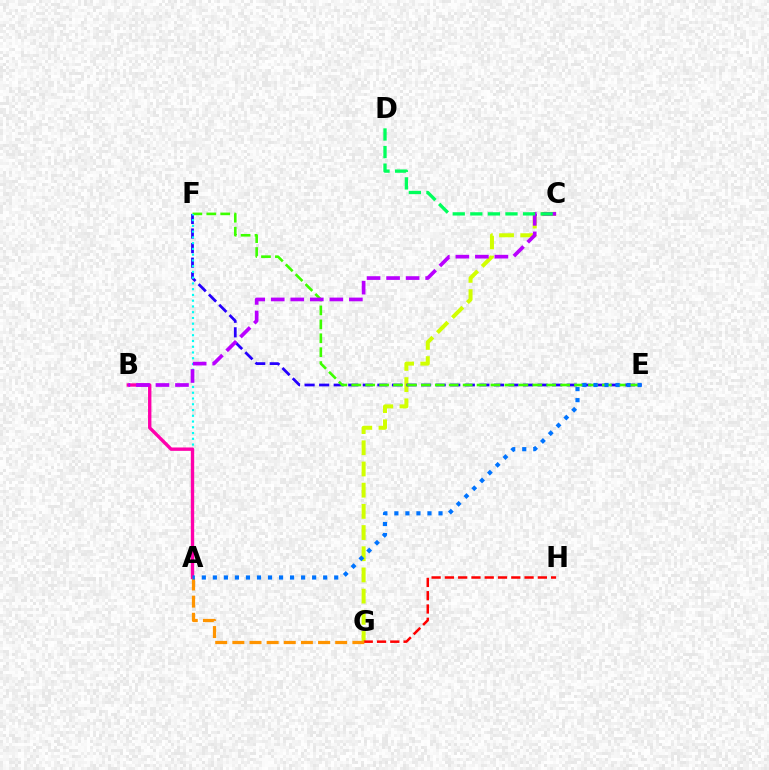{('C', 'G'): [{'color': '#d1ff00', 'line_style': 'dashed', 'thickness': 2.88}], ('E', 'F'): [{'color': '#2500ff', 'line_style': 'dashed', 'thickness': 1.98}, {'color': '#3dff00', 'line_style': 'dashed', 'thickness': 1.89}], ('A', 'F'): [{'color': '#00fff6', 'line_style': 'dotted', 'thickness': 1.56}], ('G', 'H'): [{'color': '#ff0000', 'line_style': 'dashed', 'thickness': 1.8}], ('A', 'B'): [{'color': '#ff00ac', 'line_style': 'solid', 'thickness': 2.43}], ('B', 'C'): [{'color': '#b900ff', 'line_style': 'dashed', 'thickness': 2.65}], ('A', 'G'): [{'color': '#ff9400', 'line_style': 'dashed', 'thickness': 2.33}], ('A', 'E'): [{'color': '#0074ff', 'line_style': 'dotted', 'thickness': 3.0}], ('C', 'D'): [{'color': '#00ff5c', 'line_style': 'dashed', 'thickness': 2.39}]}